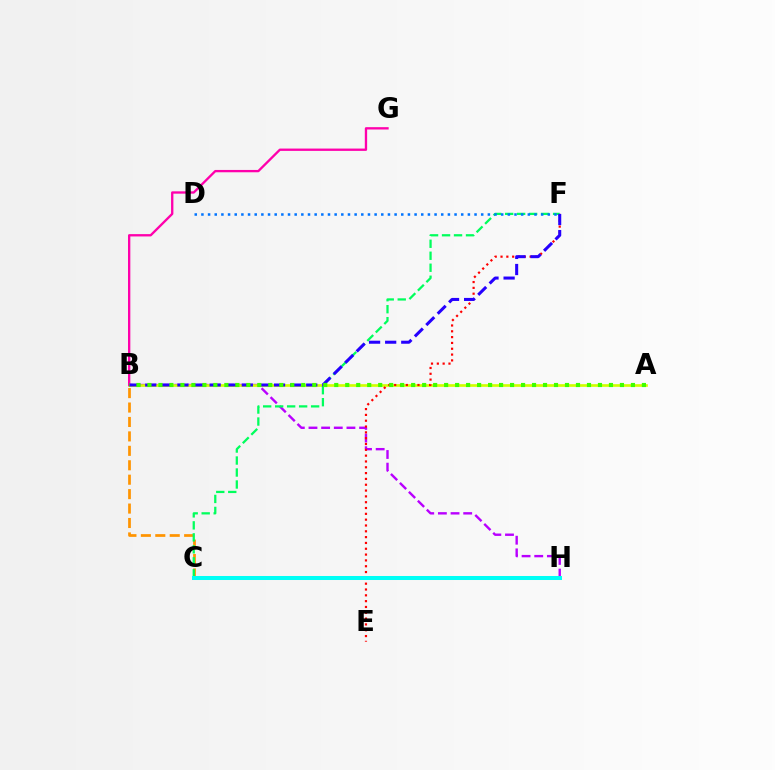{('B', 'H'): [{'color': '#b900ff', 'line_style': 'dashed', 'thickness': 1.72}], ('A', 'B'): [{'color': '#d1ff00', 'line_style': 'solid', 'thickness': 1.92}, {'color': '#3dff00', 'line_style': 'dotted', 'thickness': 2.99}], ('B', 'G'): [{'color': '#ff00ac', 'line_style': 'solid', 'thickness': 1.68}], ('E', 'F'): [{'color': '#ff0000', 'line_style': 'dotted', 'thickness': 1.58}], ('B', 'C'): [{'color': '#ff9400', 'line_style': 'dashed', 'thickness': 1.96}], ('C', 'F'): [{'color': '#00ff5c', 'line_style': 'dashed', 'thickness': 1.63}], ('B', 'F'): [{'color': '#2500ff', 'line_style': 'dashed', 'thickness': 2.19}], ('D', 'F'): [{'color': '#0074ff', 'line_style': 'dotted', 'thickness': 1.81}], ('C', 'H'): [{'color': '#00fff6', 'line_style': 'solid', 'thickness': 2.89}]}